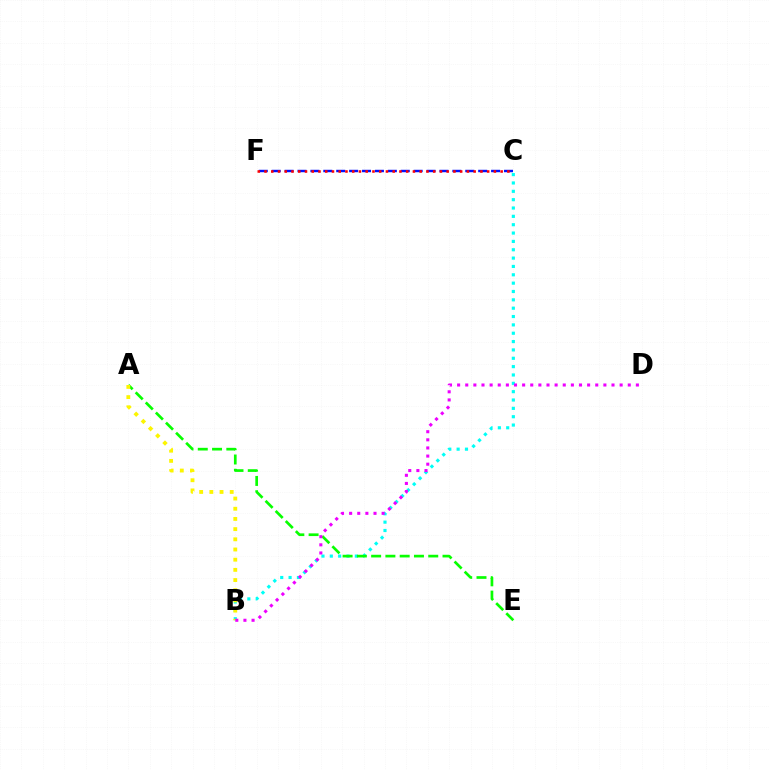{('C', 'F'): [{'color': '#0010ff', 'line_style': 'dashed', 'thickness': 1.75}, {'color': '#ff0000', 'line_style': 'dotted', 'thickness': 1.83}], ('B', 'C'): [{'color': '#00fff6', 'line_style': 'dotted', 'thickness': 2.27}], ('A', 'E'): [{'color': '#08ff00', 'line_style': 'dashed', 'thickness': 1.94}], ('A', 'B'): [{'color': '#fcf500', 'line_style': 'dotted', 'thickness': 2.77}], ('B', 'D'): [{'color': '#ee00ff', 'line_style': 'dotted', 'thickness': 2.21}]}